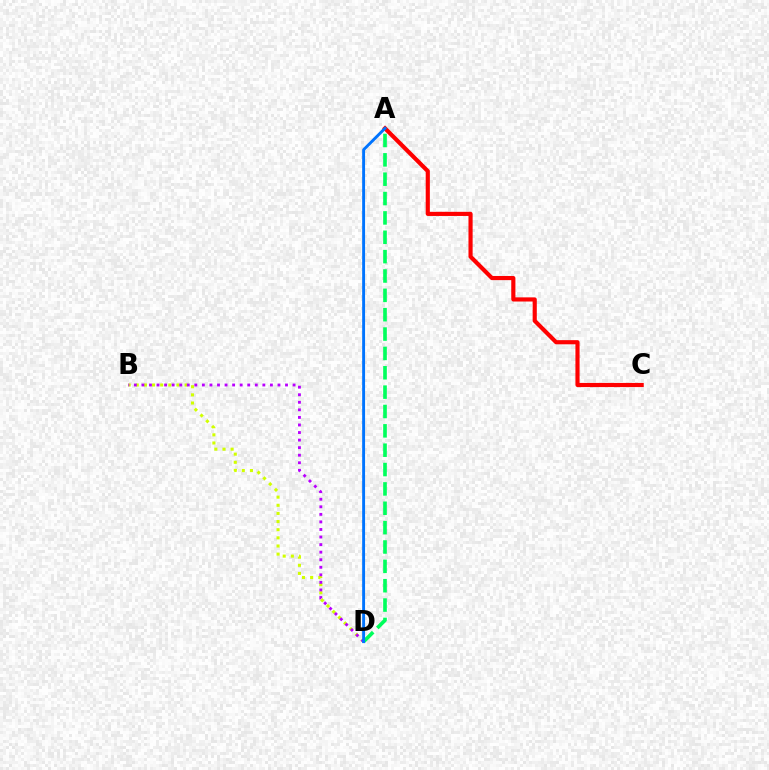{('B', 'D'): [{'color': '#d1ff00', 'line_style': 'dotted', 'thickness': 2.21}, {'color': '#b900ff', 'line_style': 'dotted', 'thickness': 2.05}], ('A', 'C'): [{'color': '#ff0000', 'line_style': 'solid', 'thickness': 2.99}], ('A', 'D'): [{'color': '#00ff5c', 'line_style': 'dashed', 'thickness': 2.63}, {'color': '#0074ff', 'line_style': 'solid', 'thickness': 2.09}]}